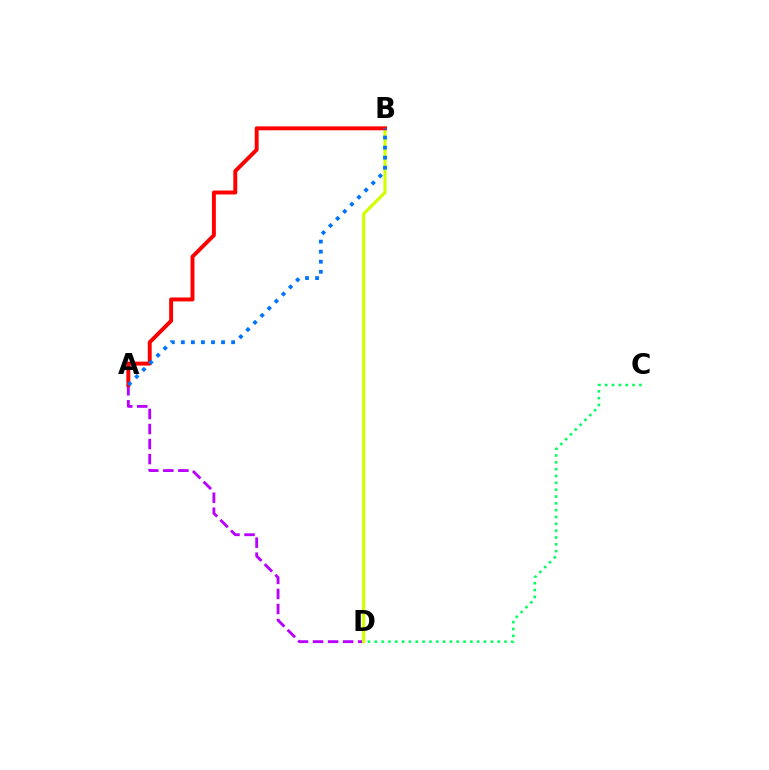{('A', 'D'): [{'color': '#b900ff', 'line_style': 'dashed', 'thickness': 2.04}], ('B', 'D'): [{'color': '#d1ff00', 'line_style': 'solid', 'thickness': 2.26}], ('C', 'D'): [{'color': '#00ff5c', 'line_style': 'dotted', 'thickness': 1.86}], ('A', 'B'): [{'color': '#ff0000', 'line_style': 'solid', 'thickness': 2.83}, {'color': '#0074ff', 'line_style': 'dotted', 'thickness': 2.73}]}